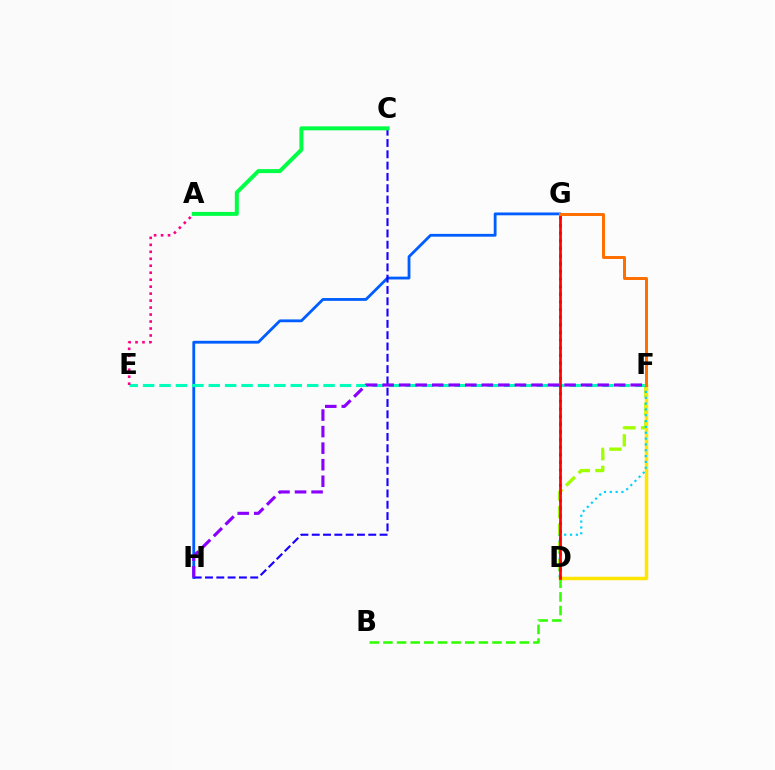{('D', 'F'): [{'color': '#a2ff00', 'line_style': 'dashed', 'thickness': 2.4}, {'color': '#ffe600', 'line_style': 'solid', 'thickness': 2.51}, {'color': '#00d3ff', 'line_style': 'dotted', 'thickness': 1.58}], ('G', 'H'): [{'color': '#005dff', 'line_style': 'solid', 'thickness': 2.03}], ('E', 'F'): [{'color': '#00ffbb', 'line_style': 'dashed', 'thickness': 2.23}], ('C', 'H'): [{'color': '#1900ff', 'line_style': 'dashed', 'thickness': 1.54}], ('B', 'D'): [{'color': '#31ff00', 'line_style': 'dashed', 'thickness': 1.85}], ('A', 'C'): [{'color': '#00ff45', 'line_style': 'solid', 'thickness': 2.87}], ('D', 'G'): [{'color': '#fa00f9', 'line_style': 'dotted', 'thickness': 2.08}, {'color': '#ff0000', 'line_style': 'solid', 'thickness': 1.95}], ('F', 'H'): [{'color': '#8a00ff', 'line_style': 'dashed', 'thickness': 2.25}], ('A', 'E'): [{'color': '#ff0088', 'line_style': 'dotted', 'thickness': 1.89}], ('F', 'G'): [{'color': '#ff7000', 'line_style': 'solid', 'thickness': 2.15}]}